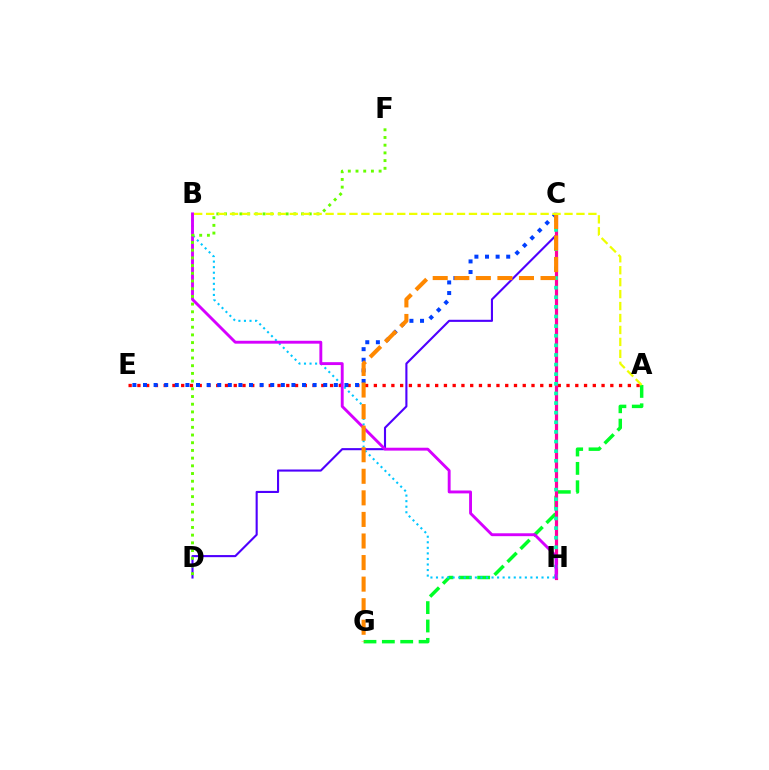{('A', 'G'): [{'color': '#00ff27', 'line_style': 'dashed', 'thickness': 2.5}], ('C', 'D'): [{'color': '#4f00ff', 'line_style': 'solid', 'thickness': 1.52}], ('B', 'H'): [{'color': '#00c7ff', 'line_style': 'dotted', 'thickness': 1.51}, {'color': '#d600ff', 'line_style': 'solid', 'thickness': 2.08}], ('A', 'E'): [{'color': '#ff0000', 'line_style': 'dotted', 'thickness': 2.38}], ('C', 'H'): [{'color': '#ff00a0', 'line_style': 'solid', 'thickness': 2.3}, {'color': '#00ffaf', 'line_style': 'dotted', 'thickness': 2.61}], ('D', 'F'): [{'color': '#66ff00', 'line_style': 'dotted', 'thickness': 2.09}], ('C', 'E'): [{'color': '#003fff', 'line_style': 'dotted', 'thickness': 2.88}], ('C', 'G'): [{'color': '#ff8800', 'line_style': 'dashed', 'thickness': 2.93}], ('A', 'B'): [{'color': '#eeff00', 'line_style': 'dashed', 'thickness': 1.62}]}